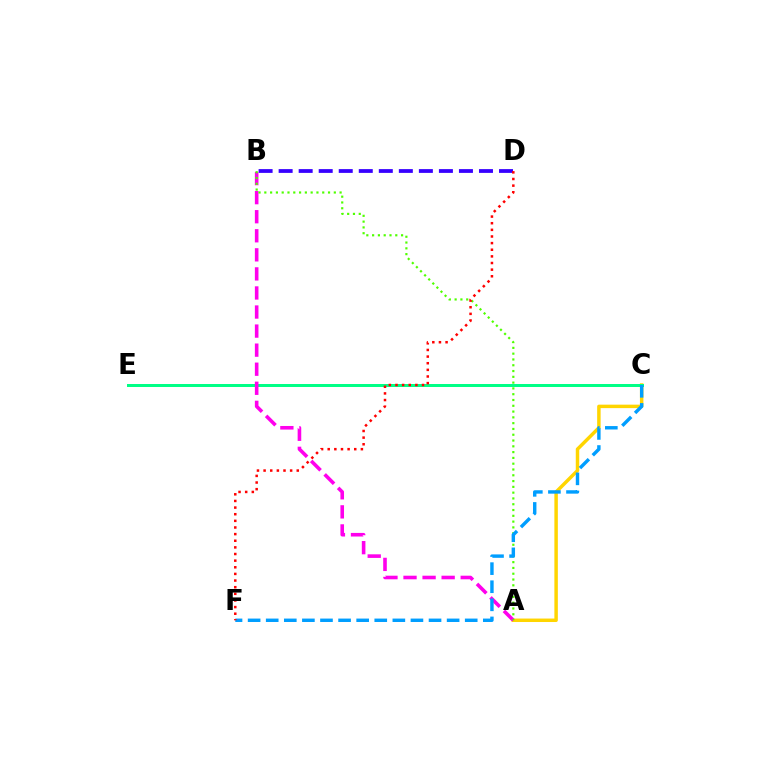{('A', 'C'): [{'color': '#ffd500', 'line_style': 'solid', 'thickness': 2.5}], ('C', 'E'): [{'color': '#00ff86', 'line_style': 'solid', 'thickness': 2.15}], ('B', 'D'): [{'color': '#3700ff', 'line_style': 'dashed', 'thickness': 2.72}], ('A', 'B'): [{'color': '#ff00ed', 'line_style': 'dashed', 'thickness': 2.59}, {'color': '#4fff00', 'line_style': 'dotted', 'thickness': 1.57}], ('C', 'F'): [{'color': '#009eff', 'line_style': 'dashed', 'thickness': 2.46}], ('D', 'F'): [{'color': '#ff0000', 'line_style': 'dotted', 'thickness': 1.8}]}